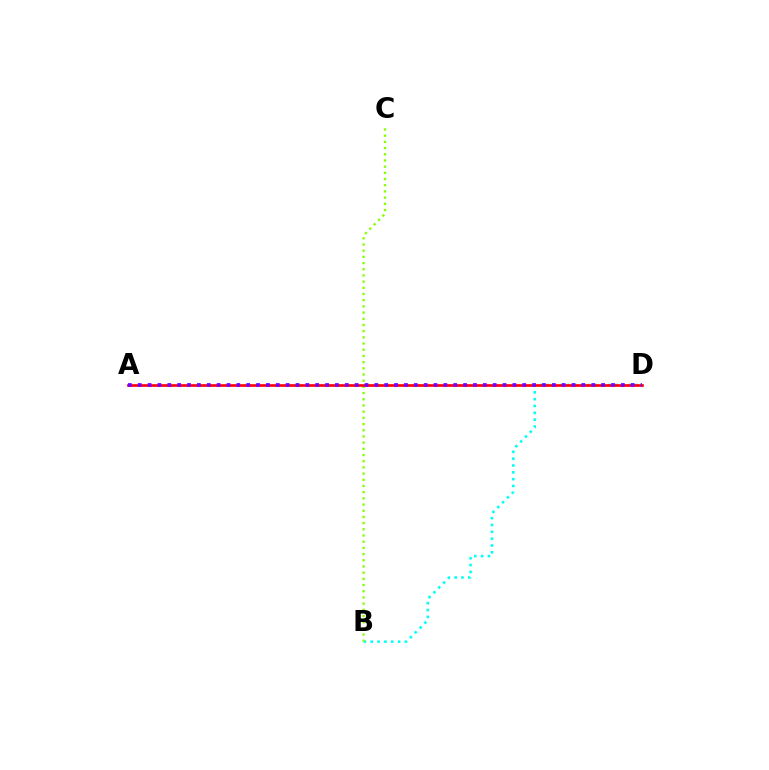{('B', 'D'): [{'color': '#00fff6', 'line_style': 'dotted', 'thickness': 1.86}], ('B', 'C'): [{'color': '#84ff00', 'line_style': 'dotted', 'thickness': 1.68}], ('A', 'D'): [{'color': '#ff0000', 'line_style': 'solid', 'thickness': 1.92}, {'color': '#7200ff', 'line_style': 'dotted', 'thickness': 2.68}]}